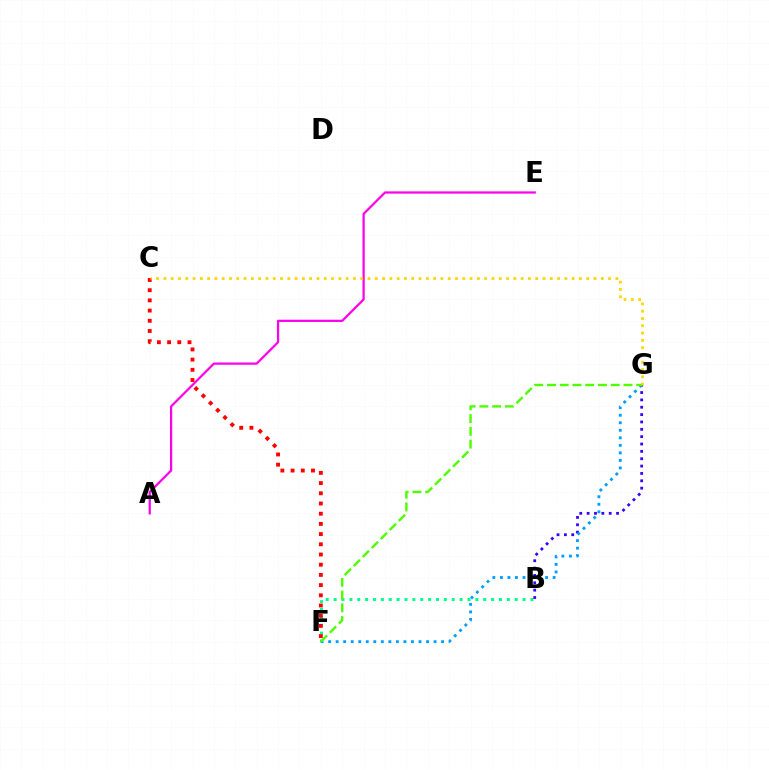{('A', 'E'): [{'color': '#ff00ed', 'line_style': 'solid', 'thickness': 1.62}], ('B', 'F'): [{'color': '#00ff86', 'line_style': 'dotted', 'thickness': 2.14}], ('B', 'G'): [{'color': '#3700ff', 'line_style': 'dotted', 'thickness': 2.0}], ('C', 'F'): [{'color': '#ff0000', 'line_style': 'dotted', 'thickness': 2.77}], ('F', 'G'): [{'color': '#009eff', 'line_style': 'dotted', 'thickness': 2.05}, {'color': '#4fff00', 'line_style': 'dashed', 'thickness': 1.73}], ('C', 'G'): [{'color': '#ffd500', 'line_style': 'dotted', 'thickness': 1.98}]}